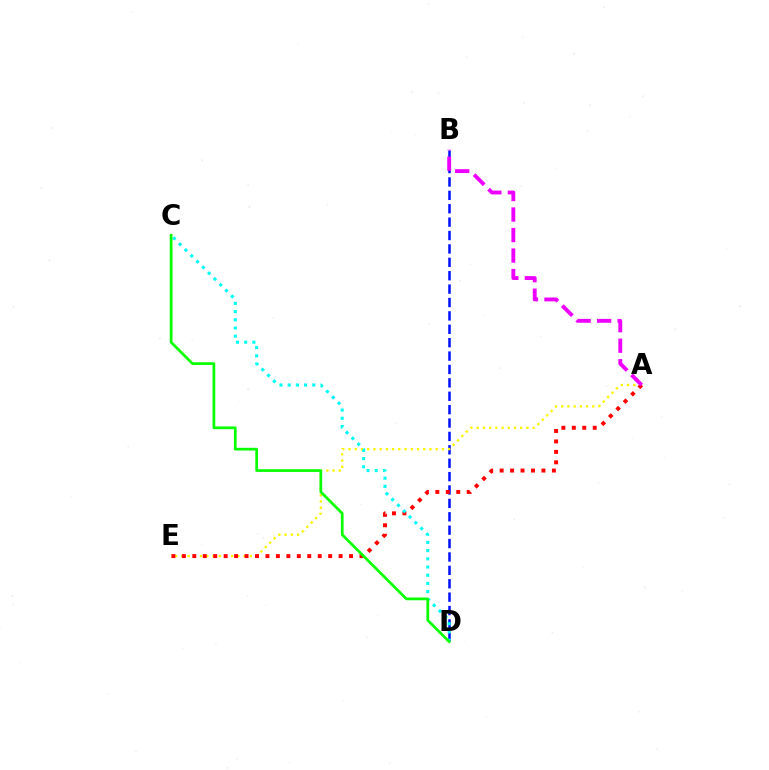{('B', 'D'): [{'color': '#0010ff', 'line_style': 'dashed', 'thickness': 1.82}], ('A', 'E'): [{'color': '#fcf500', 'line_style': 'dotted', 'thickness': 1.69}, {'color': '#ff0000', 'line_style': 'dotted', 'thickness': 2.84}], ('A', 'B'): [{'color': '#ee00ff', 'line_style': 'dashed', 'thickness': 2.79}], ('C', 'D'): [{'color': '#00fff6', 'line_style': 'dotted', 'thickness': 2.23}, {'color': '#08ff00', 'line_style': 'solid', 'thickness': 1.96}]}